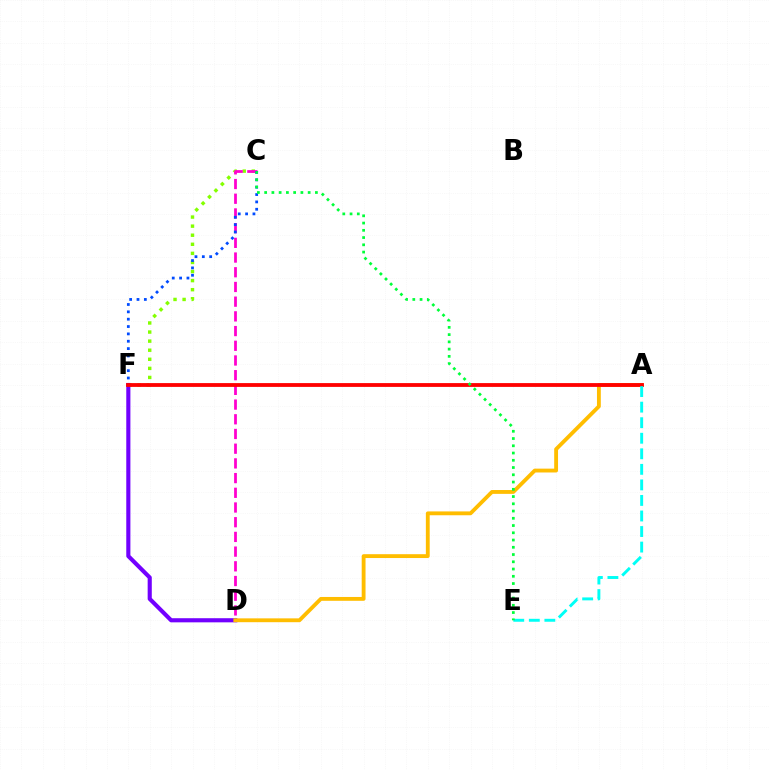{('C', 'F'): [{'color': '#84ff00', 'line_style': 'dotted', 'thickness': 2.47}, {'color': '#004bff', 'line_style': 'dotted', 'thickness': 2.0}], ('D', 'F'): [{'color': '#7200ff', 'line_style': 'solid', 'thickness': 2.97}], ('C', 'D'): [{'color': '#ff00cf', 'line_style': 'dashed', 'thickness': 2.0}], ('A', 'D'): [{'color': '#ffbd00', 'line_style': 'solid', 'thickness': 2.76}], ('A', 'F'): [{'color': '#ff0000', 'line_style': 'solid', 'thickness': 2.74}], ('A', 'E'): [{'color': '#00fff6', 'line_style': 'dashed', 'thickness': 2.11}], ('C', 'E'): [{'color': '#00ff39', 'line_style': 'dotted', 'thickness': 1.97}]}